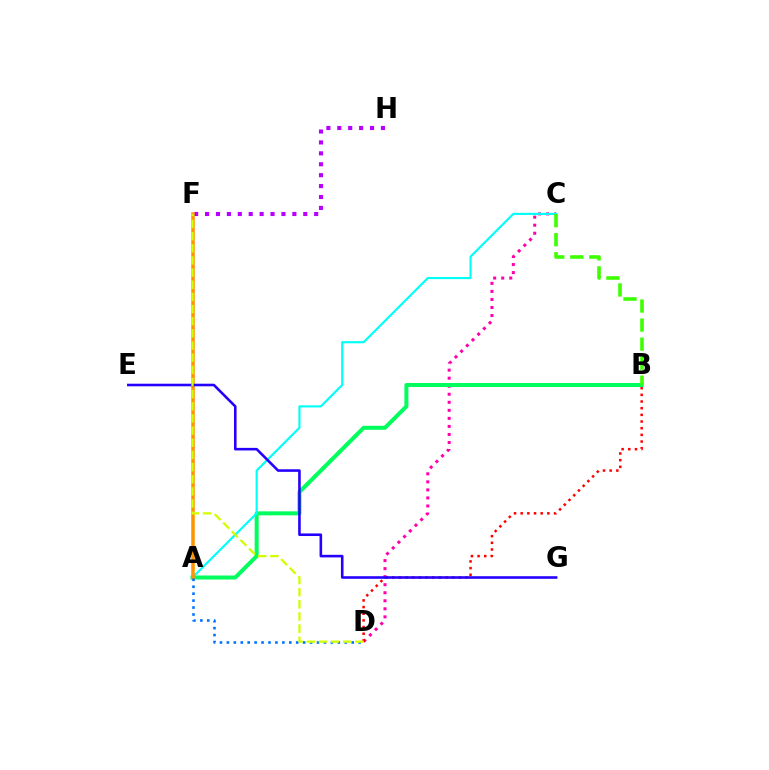{('F', 'H'): [{'color': '#b900ff', 'line_style': 'dotted', 'thickness': 2.96}], ('C', 'D'): [{'color': '#ff00ac', 'line_style': 'dotted', 'thickness': 2.18}], ('B', 'D'): [{'color': '#ff0000', 'line_style': 'dotted', 'thickness': 1.81}], ('A', 'B'): [{'color': '#00ff5c', 'line_style': 'solid', 'thickness': 2.88}], ('A', 'C'): [{'color': '#00fff6', 'line_style': 'solid', 'thickness': 1.55}], ('A', 'F'): [{'color': '#ff9400', 'line_style': 'solid', 'thickness': 2.54}], ('A', 'D'): [{'color': '#0074ff', 'line_style': 'dotted', 'thickness': 1.88}], ('E', 'G'): [{'color': '#2500ff', 'line_style': 'solid', 'thickness': 1.86}], ('B', 'C'): [{'color': '#3dff00', 'line_style': 'dashed', 'thickness': 2.59}], ('D', 'F'): [{'color': '#d1ff00', 'line_style': 'dashed', 'thickness': 1.65}]}